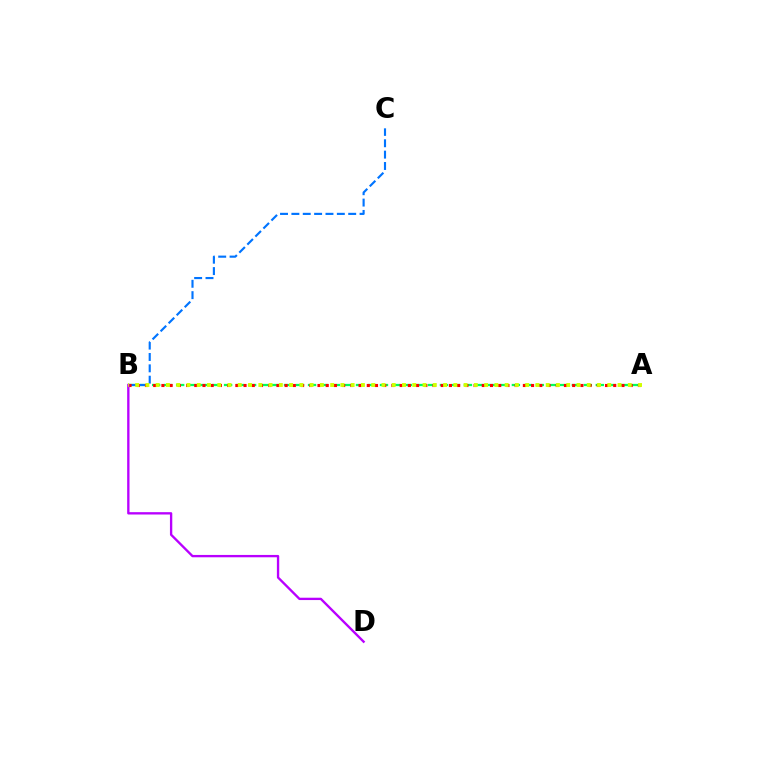{('A', 'B'): [{'color': '#00ff5c', 'line_style': 'dashed', 'thickness': 1.63}, {'color': '#ff0000', 'line_style': 'dotted', 'thickness': 2.23}, {'color': '#d1ff00', 'line_style': 'dotted', 'thickness': 2.79}], ('B', 'C'): [{'color': '#0074ff', 'line_style': 'dashed', 'thickness': 1.54}], ('B', 'D'): [{'color': '#b900ff', 'line_style': 'solid', 'thickness': 1.69}]}